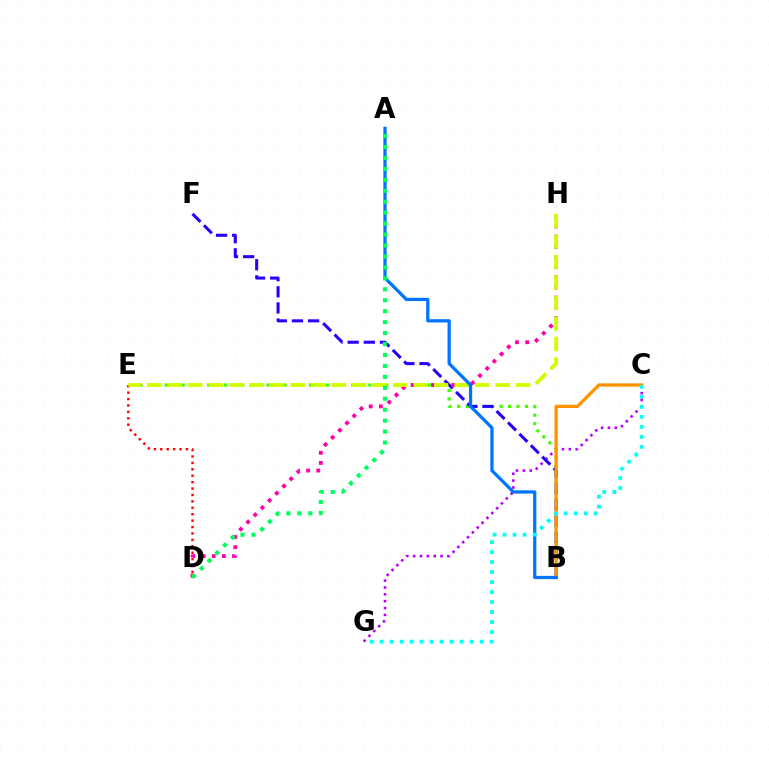{('C', 'G'): [{'color': '#b900ff', 'line_style': 'dotted', 'thickness': 1.86}, {'color': '#00fff6', 'line_style': 'dotted', 'thickness': 2.72}], ('B', 'E'): [{'color': '#3dff00', 'line_style': 'dotted', 'thickness': 2.3}], ('B', 'F'): [{'color': '#2500ff', 'line_style': 'dashed', 'thickness': 2.19}], ('D', 'H'): [{'color': '#ff00ac', 'line_style': 'dotted', 'thickness': 2.76}], ('D', 'E'): [{'color': '#ff0000', 'line_style': 'dotted', 'thickness': 1.74}], ('E', 'H'): [{'color': '#d1ff00', 'line_style': 'dashed', 'thickness': 2.78}], ('B', 'C'): [{'color': '#ff9400', 'line_style': 'solid', 'thickness': 2.36}], ('A', 'B'): [{'color': '#0074ff', 'line_style': 'solid', 'thickness': 2.34}], ('A', 'D'): [{'color': '#00ff5c', 'line_style': 'dotted', 'thickness': 2.97}]}